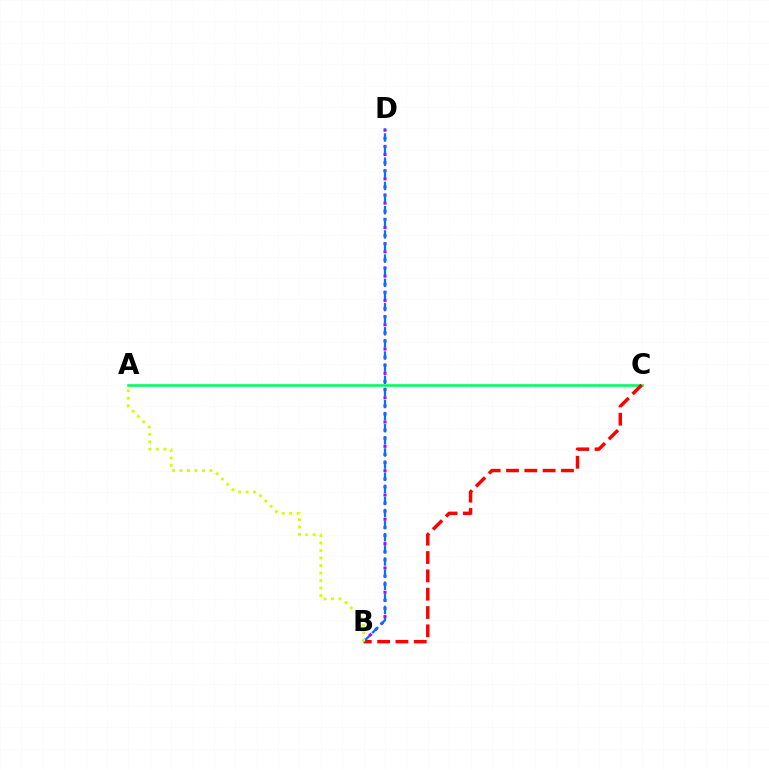{('A', 'C'): [{'color': '#00ff5c', 'line_style': 'solid', 'thickness': 1.88}], ('B', 'D'): [{'color': '#b900ff', 'line_style': 'dotted', 'thickness': 2.2}, {'color': '#0074ff', 'line_style': 'dashed', 'thickness': 1.65}], ('B', 'C'): [{'color': '#ff0000', 'line_style': 'dashed', 'thickness': 2.49}], ('A', 'B'): [{'color': '#d1ff00', 'line_style': 'dotted', 'thickness': 2.04}]}